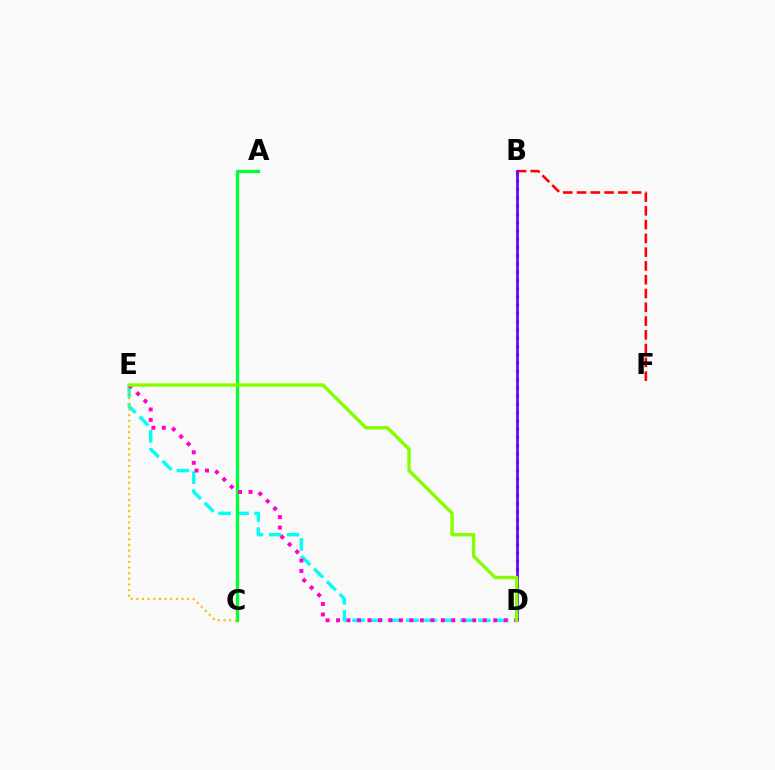{('D', 'E'): [{'color': '#00fff6', 'line_style': 'dashed', 'thickness': 2.44}, {'color': '#ff00cf', 'line_style': 'dotted', 'thickness': 2.85}, {'color': '#84ff00', 'line_style': 'solid', 'thickness': 2.42}], ('B', 'D'): [{'color': '#004bff', 'line_style': 'dotted', 'thickness': 2.25}, {'color': '#7200ff', 'line_style': 'solid', 'thickness': 1.98}], ('B', 'F'): [{'color': '#ff0000', 'line_style': 'dashed', 'thickness': 1.87}], ('A', 'C'): [{'color': '#00ff39', 'line_style': 'solid', 'thickness': 2.39}], ('C', 'E'): [{'color': '#ffbd00', 'line_style': 'dotted', 'thickness': 1.53}]}